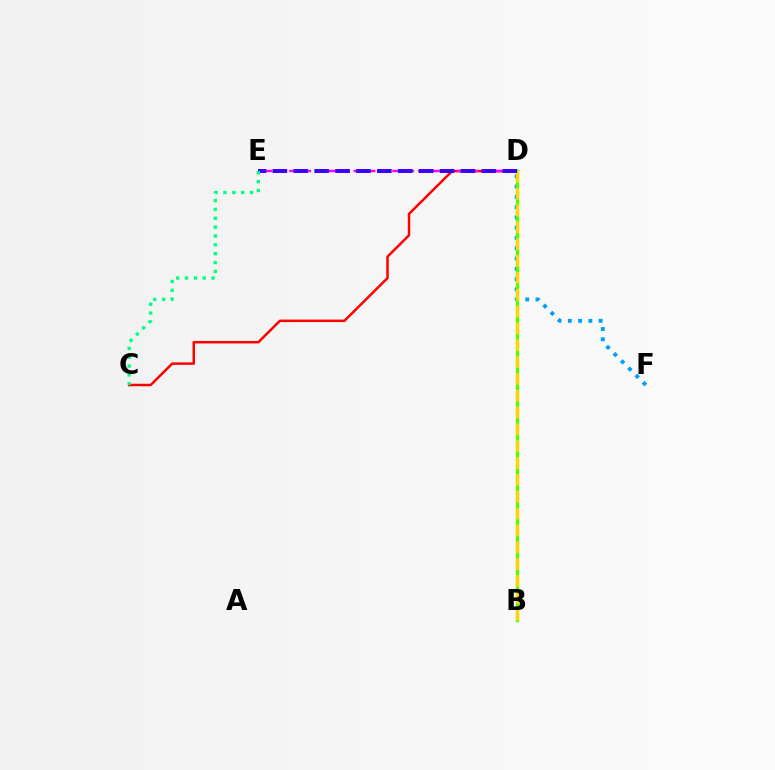{('C', 'D'): [{'color': '#ff0000', 'line_style': 'solid', 'thickness': 1.79}], ('D', 'E'): [{'color': '#ff00ed', 'line_style': 'dashed', 'thickness': 1.75}, {'color': '#3700ff', 'line_style': 'dashed', 'thickness': 2.84}], ('D', 'F'): [{'color': '#009eff', 'line_style': 'dotted', 'thickness': 2.79}], ('B', 'D'): [{'color': '#4fff00', 'line_style': 'solid', 'thickness': 2.36}, {'color': '#ffd500', 'line_style': 'dashed', 'thickness': 2.29}], ('C', 'E'): [{'color': '#00ff86', 'line_style': 'dotted', 'thickness': 2.41}]}